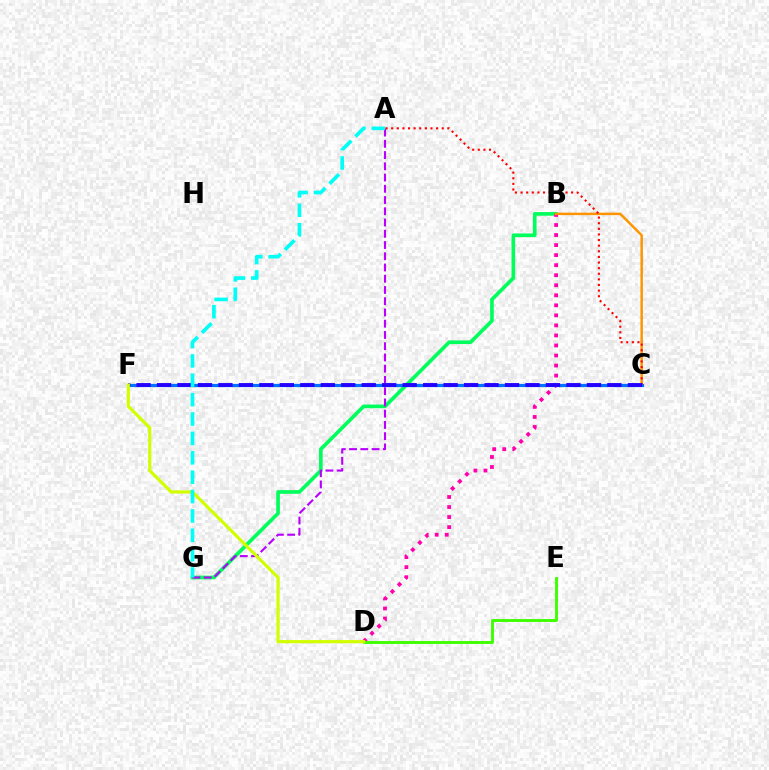{('B', 'G'): [{'color': '#00ff5c', 'line_style': 'solid', 'thickness': 2.64}], ('B', 'D'): [{'color': '#ff00ac', 'line_style': 'dotted', 'thickness': 2.73}], ('A', 'G'): [{'color': '#b900ff', 'line_style': 'dashed', 'thickness': 1.53}, {'color': '#00fff6', 'line_style': 'dashed', 'thickness': 2.63}], ('B', 'C'): [{'color': '#ff9400', 'line_style': 'solid', 'thickness': 1.78}], ('C', 'F'): [{'color': '#0074ff', 'line_style': 'solid', 'thickness': 2.31}, {'color': '#2500ff', 'line_style': 'dashed', 'thickness': 2.78}], ('D', 'E'): [{'color': '#3dff00', 'line_style': 'solid', 'thickness': 2.07}], ('A', 'C'): [{'color': '#ff0000', 'line_style': 'dotted', 'thickness': 1.53}], ('D', 'F'): [{'color': '#d1ff00', 'line_style': 'solid', 'thickness': 2.28}]}